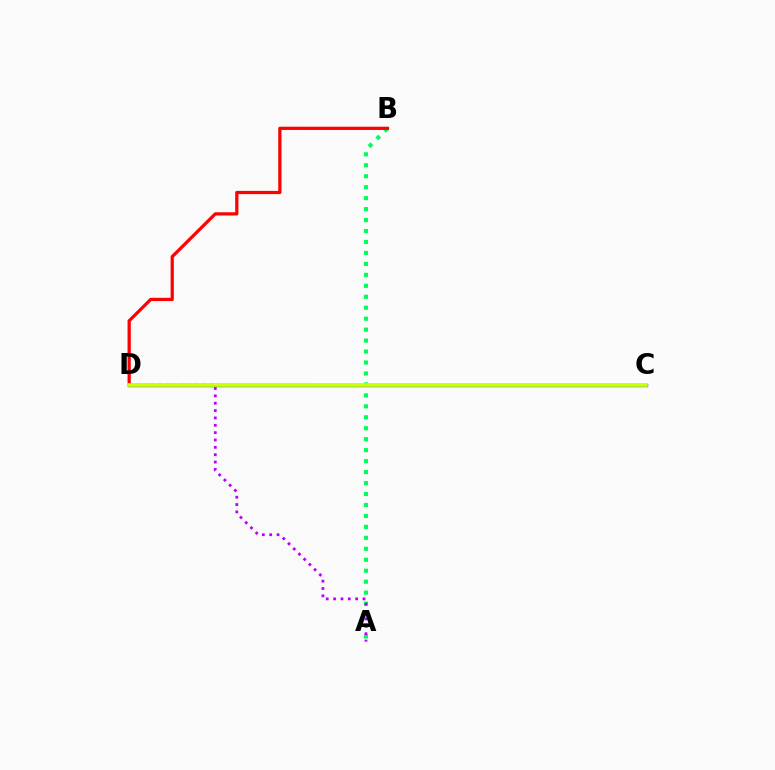{('A', 'B'): [{'color': '#00ff5c', 'line_style': 'dotted', 'thickness': 2.98}], ('B', 'D'): [{'color': '#ff0000', 'line_style': 'solid', 'thickness': 2.32}], ('C', 'D'): [{'color': '#0074ff', 'line_style': 'solid', 'thickness': 2.47}, {'color': '#d1ff00', 'line_style': 'solid', 'thickness': 2.62}], ('A', 'D'): [{'color': '#b900ff', 'line_style': 'dotted', 'thickness': 2.0}]}